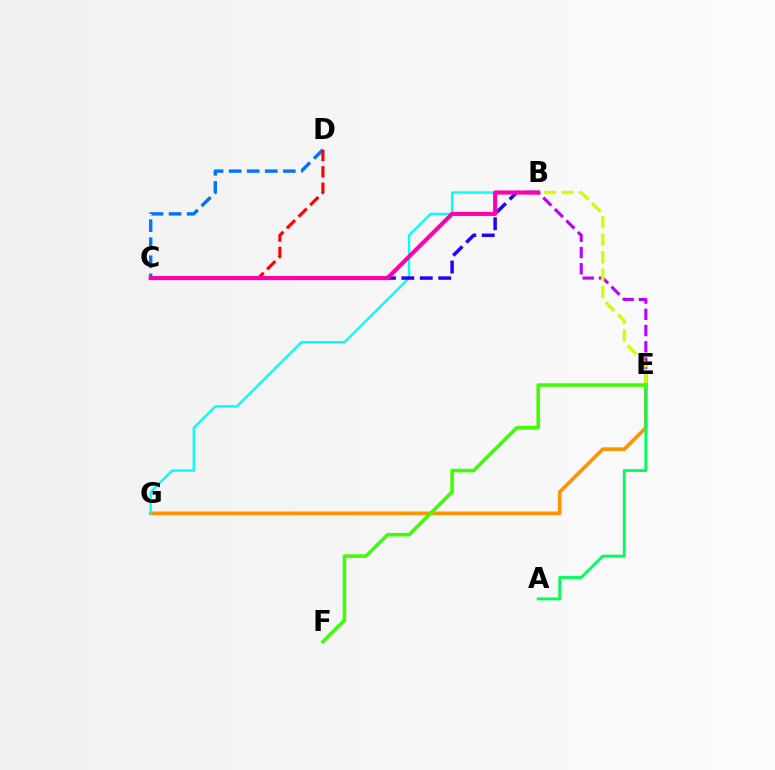{('E', 'G'): [{'color': '#ff9400', 'line_style': 'solid', 'thickness': 2.65}], ('B', 'G'): [{'color': '#00fff6', 'line_style': 'solid', 'thickness': 1.68}], ('B', 'E'): [{'color': '#b900ff', 'line_style': 'dashed', 'thickness': 2.21}, {'color': '#d1ff00', 'line_style': 'dashed', 'thickness': 2.37}], ('B', 'C'): [{'color': '#2500ff', 'line_style': 'dashed', 'thickness': 2.5}, {'color': '#ff00ac', 'line_style': 'solid', 'thickness': 2.97}], ('A', 'E'): [{'color': '#00ff5c', 'line_style': 'solid', 'thickness': 2.07}], ('C', 'D'): [{'color': '#0074ff', 'line_style': 'dashed', 'thickness': 2.45}, {'color': '#ff0000', 'line_style': 'dashed', 'thickness': 2.23}], ('E', 'F'): [{'color': '#3dff00', 'line_style': 'solid', 'thickness': 2.54}]}